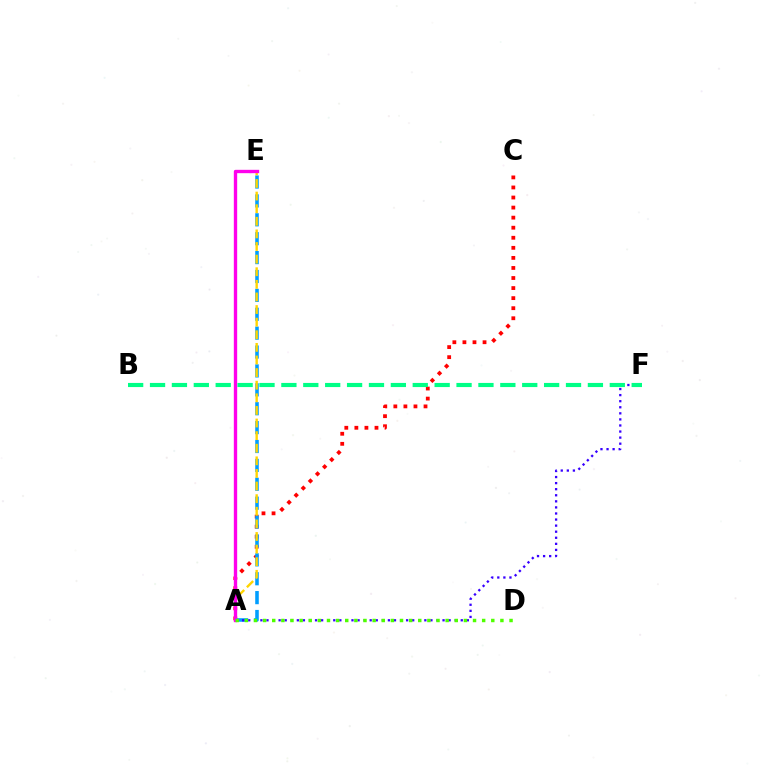{('A', 'C'): [{'color': '#ff0000', 'line_style': 'dotted', 'thickness': 2.73}], ('A', 'E'): [{'color': '#009eff', 'line_style': 'dashed', 'thickness': 2.57}, {'color': '#ffd500', 'line_style': 'dashed', 'thickness': 1.71}, {'color': '#ff00ed', 'line_style': 'solid', 'thickness': 2.42}], ('A', 'F'): [{'color': '#3700ff', 'line_style': 'dotted', 'thickness': 1.65}], ('B', 'F'): [{'color': '#00ff86', 'line_style': 'dashed', 'thickness': 2.97}], ('A', 'D'): [{'color': '#4fff00', 'line_style': 'dotted', 'thickness': 2.48}]}